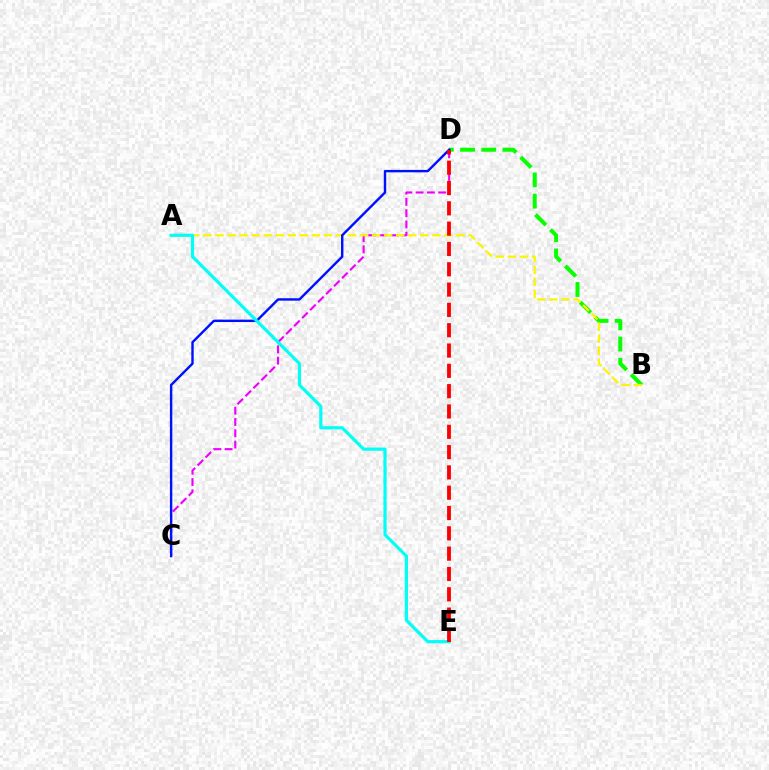{('B', 'D'): [{'color': '#08ff00', 'line_style': 'dashed', 'thickness': 2.88}], ('C', 'D'): [{'color': '#ee00ff', 'line_style': 'dashed', 'thickness': 1.53}, {'color': '#0010ff', 'line_style': 'solid', 'thickness': 1.74}], ('A', 'B'): [{'color': '#fcf500', 'line_style': 'dashed', 'thickness': 1.64}], ('A', 'E'): [{'color': '#00fff6', 'line_style': 'solid', 'thickness': 2.29}], ('D', 'E'): [{'color': '#ff0000', 'line_style': 'dashed', 'thickness': 2.76}]}